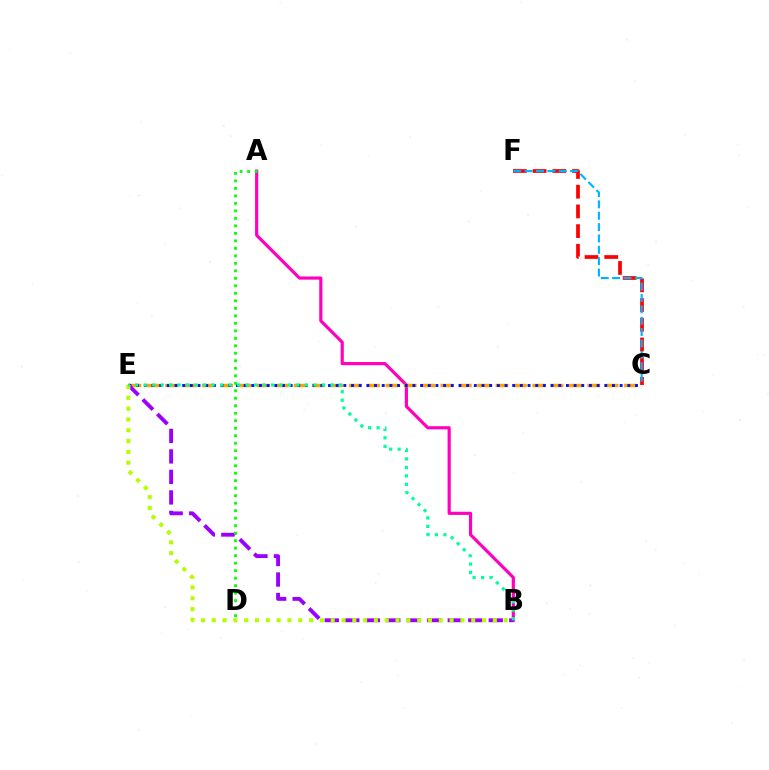{('A', 'B'): [{'color': '#ff00bd', 'line_style': 'solid', 'thickness': 2.28}], ('C', 'F'): [{'color': '#ff0000', 'line_style': 'dashed', 'thickness': 2.68}, {'color': '#00b5ff', 'line_style': 'dashed', 'thickness': 1.54}], ('C', 'E'): [{'color': '#ffa500', 'line_style': 'dashed', 'thickness': 2.49}, {'color': '#0010ff', 'line_style': 'dotted', 'thickness': 2.09}], ('B', 'E'): [{'color': '#9b00ff', 'line_style': 'dashed', 'thickness': 2.78}, {'color': '#b3ff00', 'line_style': 'dotted', 'thickness': 2.94}, {'color': '#00ff9d', 'line_style': 'dotted', 'thickness': 2.31}], ('A', 'D'): [{'color': '#08ff00', 'line_style': 'dotted', 'thickness': 2.04}]}